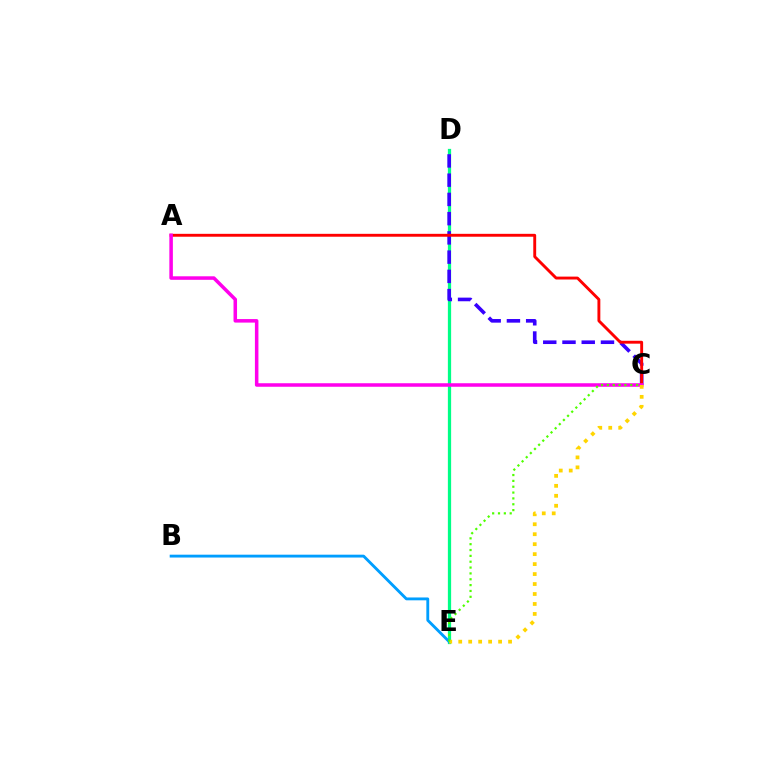{('D', 'E'): [{'color': '#00ff86', 'line_style': 'solid', 'thickness': 2.34}], ('C', 'D'): [{'color': '#3700ff', 'line_style': 'dashed', 'thickness': 2.61}], ('A', 'C'): [{'color': '#ff0000', 'line_style': 'solid', 'thickness': 2.08}, {'color': '#ff00ed', 'line_style': 'solid', 'thickness': 2.54}], ('B', 'E'): [{'color': '#009eff', 'line_style': 'solid', 'thickness': 2.05}], ('C', 'E'): [{'color': '#ffd500', 'line_style': 'dotted', 'thickness': 2.71}, {'color': '#4fff00', 'line_style': 'dotted', 'thickness': 1.59}]}